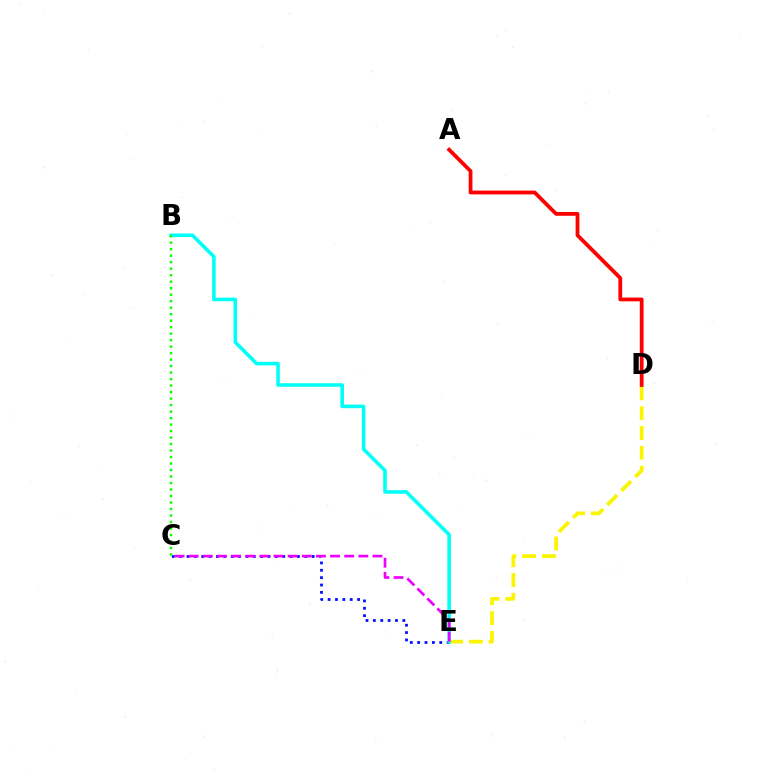{('D', 'E'): [{'color': '#fcf500', 'line_style': 'dashed', 'thickness': 2.69}], ('C', 'E'): [{'color': '#0010ff', 'line_style': 'dotted', 'thickness': 2.0}, {'color': '#ee00ff', 'line_style': 'dashed', 'thickness': 1.92}], ('B', 'E'): [{'color': '#00fff6', 'line_style': 'solid', 'thickness': 2.58}], ('B', 'C'): [{'color': '#08ff00', 'line_style': 'dotted', 'thickness': 1.76}], ('A', 'D'): [{'color': '#ff0000', 'line_style': 'solid', 'thickness': 2.72}]}